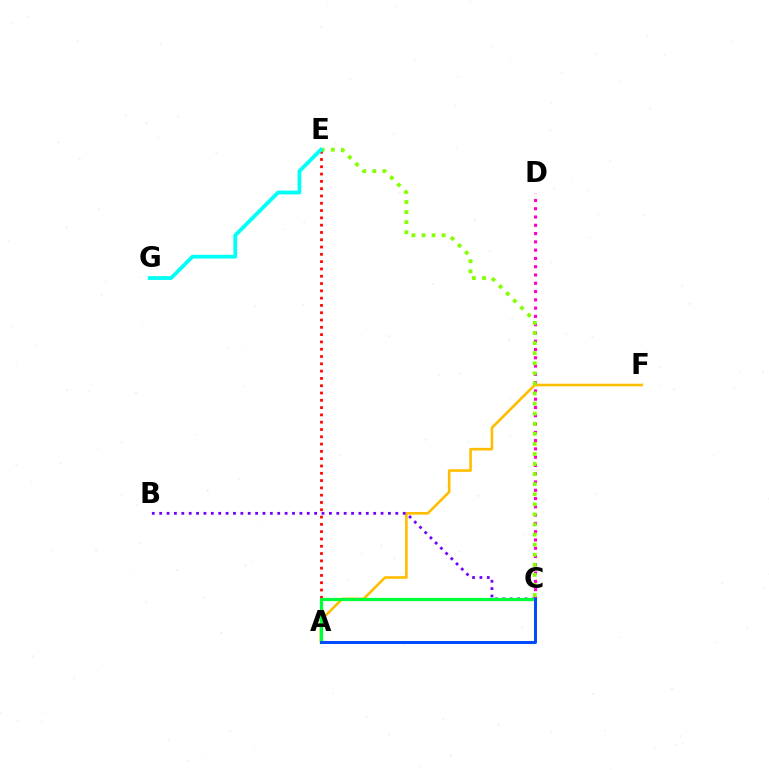{('C', 'D'): [{'color': '#ff00cf', 'line_style': 'dotted', 'thickness': 2.25}], ('A', 'F'): [{'color': '#ffbd00', 'line_style': 'solid', 'thickness': 1.89}], ('A', 'E'): [{'color': '#ff0000', 'line_style': 'dotted', 'thickness': 1.98}], ('B', 'C'): [{'color': '#7200ff', 'line_style': 'dotted', 'thickness': 2.01}], ('C', 'E'): [{'color': '#84ff00', 'line_style': 'dotted', 'thickness': 2.74}], ('A', 'C'): [{'color': '#00ff39', 'line_style': 'solid', 'thickness': 2.32}, {'color': '#004bff', 'line_style': 'solid', 'thickness': 2.15}], ('E', 'G'): [{'color': '#00fff6', 'line_style': 'solid', 'thickness': 2.73}]}